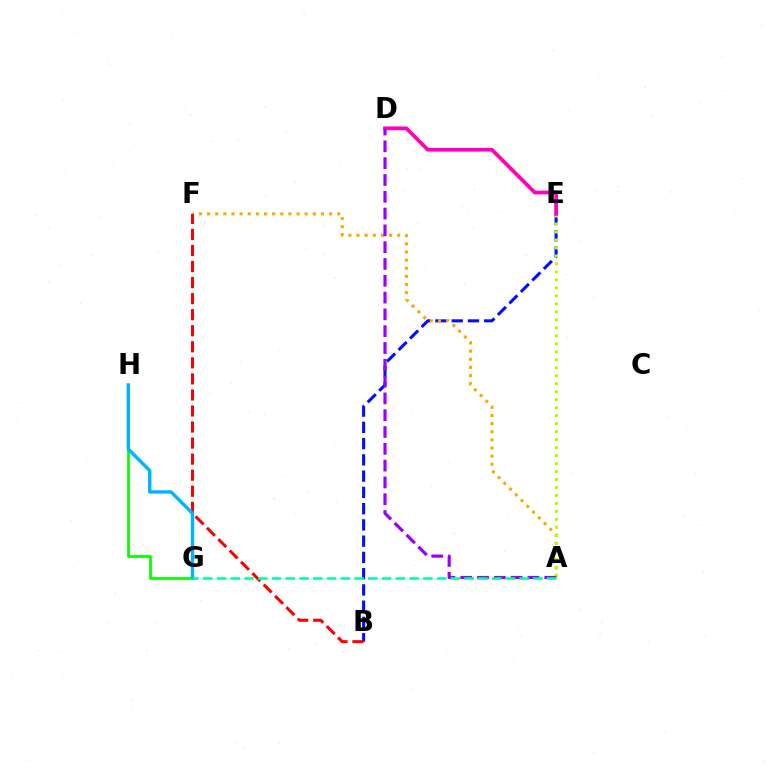{('B', 'E'): [{'color': '#0010ff', 'line_style': 'dashed', 'thickness': 2.21}], ('A', 'F'): [{'color': '#ffa500', 'line_style': 'dotted', 'thickness': 2.21}], ('B', 'F'): [{'color': '#ff0000', 'line_style': 'dashed', 'thickness': 2.18}], ('G', 'H'): [{'color': '#08ff00', 'line_style': 'solid', 'thickness': 2.01}, {'color': '#00b5ff', 'line_style': 'solid', 'thickness': 2.46}], ('A', 'E'): [{'color': '#b3ff00', 'line_style': 'dotted', 'thickness': 2.17}], ('D', 'E'): [{'color': '#ff00bd', 'line_style': 'solid', 'thickness': 2.68}], ('A', 'D'): [{'color': '#9b00ff', 'line_style': 'dashed', 'thickness': 2.28}], ('A', 'G'): [{'color': '#00ff9d', 'line_style': 'dashed', 'thickness': 1.87}]}